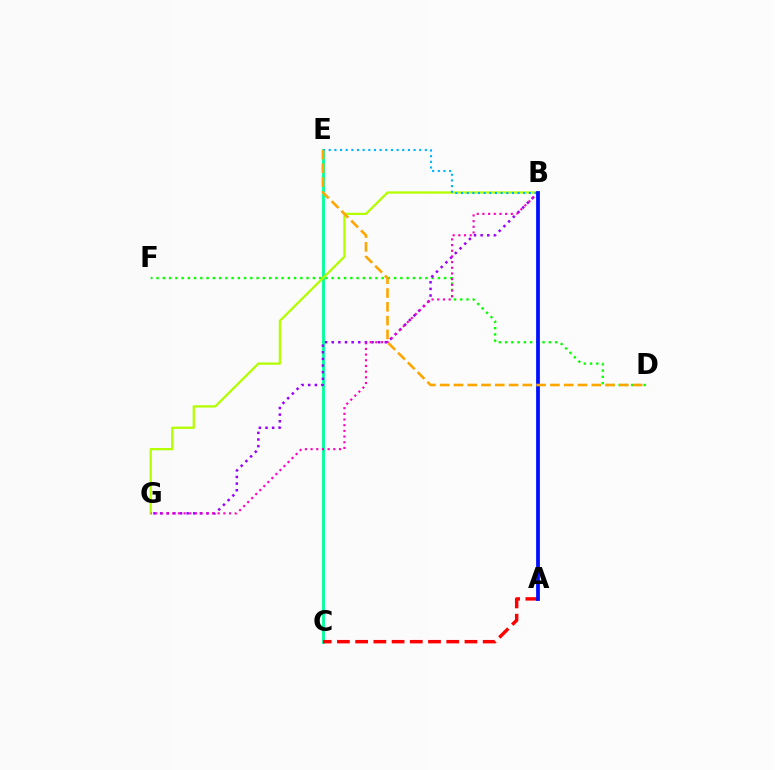{('D', 'F'): [{'color': '#08ff00', 'line_style': 'dotted', 'thickness': 1.7}], ('C', 'E'): [{'color': '#00ff9d', 'line_style': 'solid', 'thickness': 2.03}], ('B', 'G'): [{'color': '#b3ff00', 'line_style': 'solid', 'thickness': 1.63}, {'color': '#9b00ff', 'line_style': 'dotted', 'thickness': 1.8}, {'color': '#ff00bd', 'line_style': 'dotted', 'thickness': 1.54}], ('B', 'E'): [{'color': '#00b5ff', 'line_style': 'dotted', 'thickness': 1.54}], ('A', 'C'): [{'color': '#ff0000', 'line_style': 'dashed', 'thickness': 2.48}], ('A', 'B'): [{'color': '#0010ff', 'line_style': 'solid', 'thickness': 2.71}], ('D', 'E'): [{'color': '#ffa500', 'line_style': 'dashed', 'thickness': 1.87}]}